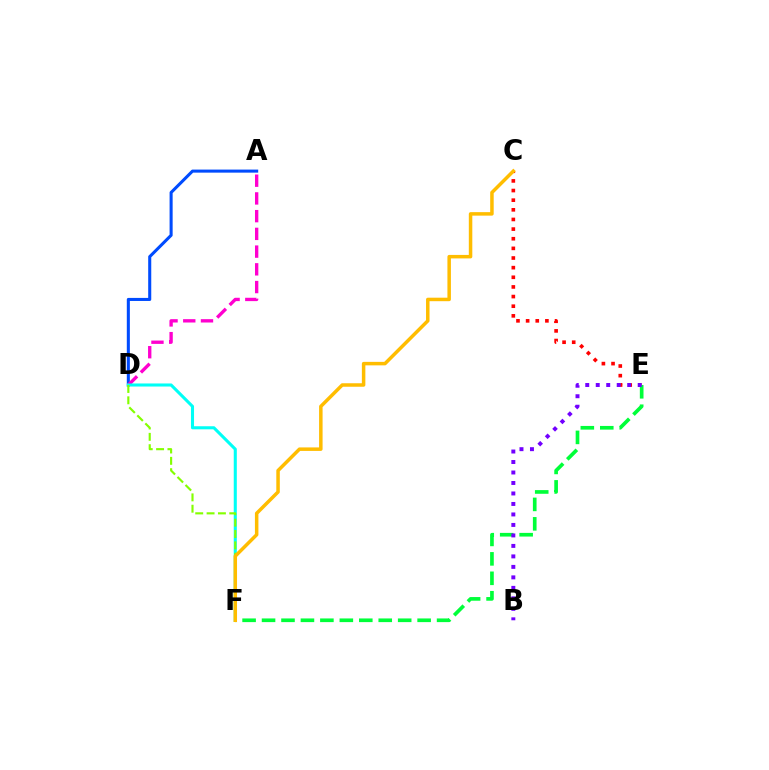{('C', 'E'): [{'color': '#ff0000', 'line_style': 'dotted', 'thickness': 2.62}], ('A', 'D'): [{'color': '#004bff', 'line_style': 'solid', 'thickness': 2.2}, {'color': '#ff00cf', 'line_style': 'dashed', 'thickness': 2.41}], ('D', 'F'): [{'color': '#00fff6', 'line_style': 'solid', 'thickness': 2.21}, {'color': '#84ff00', 'line_style': 'dashed', 'thickness': 1.54}], ('E', 'F'): [{'color': '#00ff39', 'line_style': 'dashed', 'thickness': 2.64}], ('B', 'E'): [{'color': '#7200ff', 'line_style': 'dotted', 'thickness': 2.85}], ('C', 'F'): [{'color': '#ffbd00', 'line_style': 'solid', 'thickness': 2.52}]}